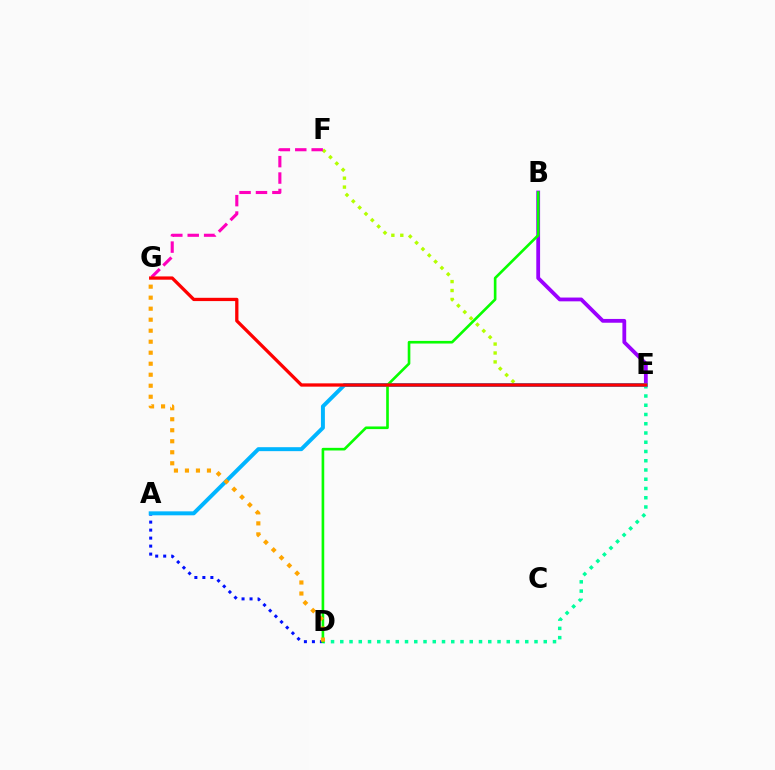{('B', 'E'): [{'color': '#9b00ff', 'line_style': 'solid', 'thickness': 2.73}], ('E', 'F'): [{'color': '#b3ff00', 'line_style': 'dotted', 'thickness': 2.43}], ('A', 'D'): [{'color': '#0010ff', 'line_style': 'dotted', 'thickness': 2.17}], ('D', 'E'): [{'color': '#00ff9d', 'line_style': 'dotted', 'thickness': 2.51}], ('A', 'E'): [{'color': '#00b5ff', 'line_style': 'solid', 'thickness': 2.85}], ('B', 'D'): [{'color': '#08ff00', 'line_style': 'solid', 'thickness': 1.9}], ('F', 'G'): [{'color': '#ff00bd', 'line_style': 'dashed', 'thickness': 2.23}], ('E', 'G'): [{'color': '#ff0000', 'line_style': 'solid', 'thickness': 2.36}], ('D', 'G'): [{'color': '#ffa500', 'line_style': 'dotted', 'thickness': 2.99}]}